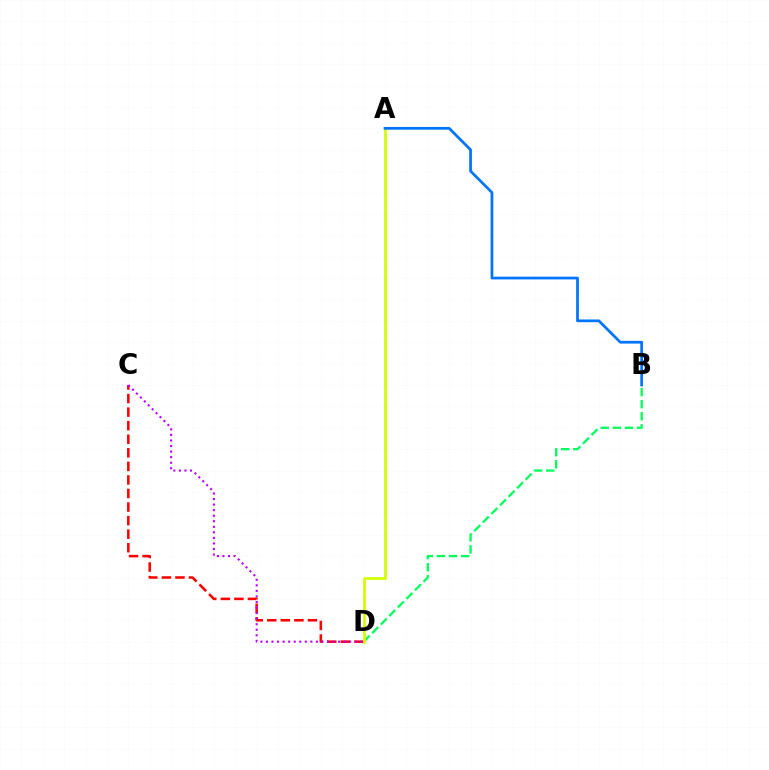{('B', 'D'): [{'color': '#00ff5c', 'line_style': 'dashed', 'thickness': 1.64}], ('C', 'D'): [{'color': '#ff0000', 'line_style': 'dashed', 'thickness': 1.84}, {'color': '#b900ff', 'line_style': 'dotted', 'thickness': 1.51}], ('A', 'D'): [{'color': '#d1ff00', 'line_style': 'solid', 'thickness': 1.96}], ('A', 'B'): [{'color': '#0074ff', 'line_style': 'solid', 'thickness': 1.96}]}